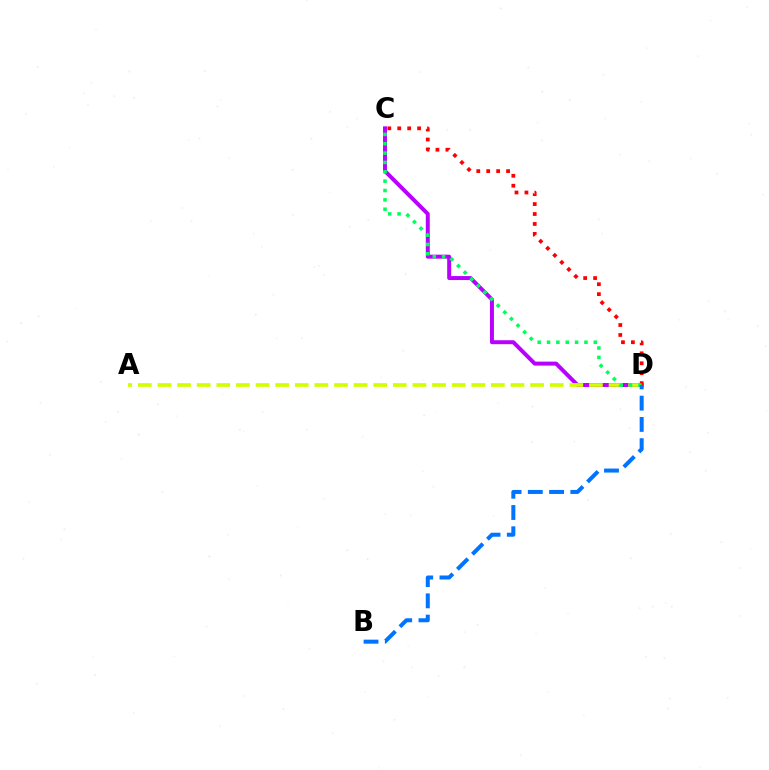{('C', 'D'): [{'color': '#b900ff', 'line_style': 'solid', 'thickness': 2.85}, {'color': '#ff0000', 'line_style': 'dotted', 'thickness': 2.7}, {'color': '#00ff5c', 'line_style': 'dotted', 'thickness': 2.54}], ('A', 'D'): [{'color': '#d1ff00', 'line_style': 'dashed', 'thickness': 2.66}], ('B', 'D'): [{'color': '#0074ff', 'line_style': 'dashed', 'thickness': 2.89}]}